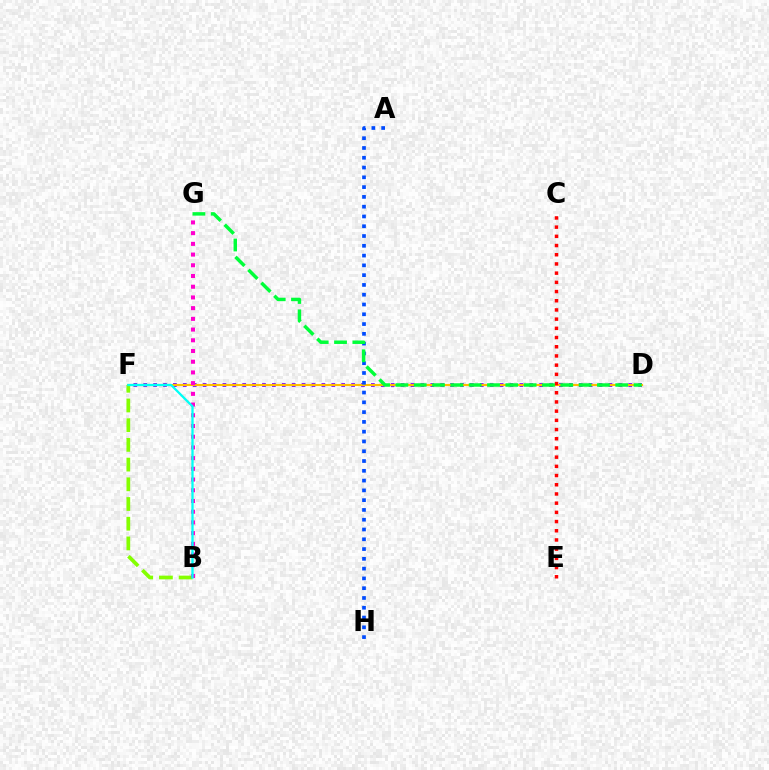{('D', 'F'): [{'color': '#7200ff', 'line_style': 'dotted', 'thickness': 2.69}, {'color': '#ffbd00', 'line_style': 'solid', 'thickness': 1.52}], ('C', 'E'): [{'color': '#ff0000', 'line_style': 'dotted', 'thickness': 2.5}], ('B', 'F'): [{'color': '#84ff00', 'line_style': 'dashed', 'thickness': 2.68}, {'color': '#00fff6', 'line_style': 'solid', 'thickness': 1.64}], ('A', 'H'): [{'color': '#004bff', 'line_style': 'dotted', 'thickness': 2.66}], ('B', 'G'): [{'color': '#ff00cf', 'line_style': 'dotted', 'thickness': 2.91}], ('D', 'G'): [{'color': '#00ff39', 'line_style': 'dashed', 'thickness': 2.49}]}